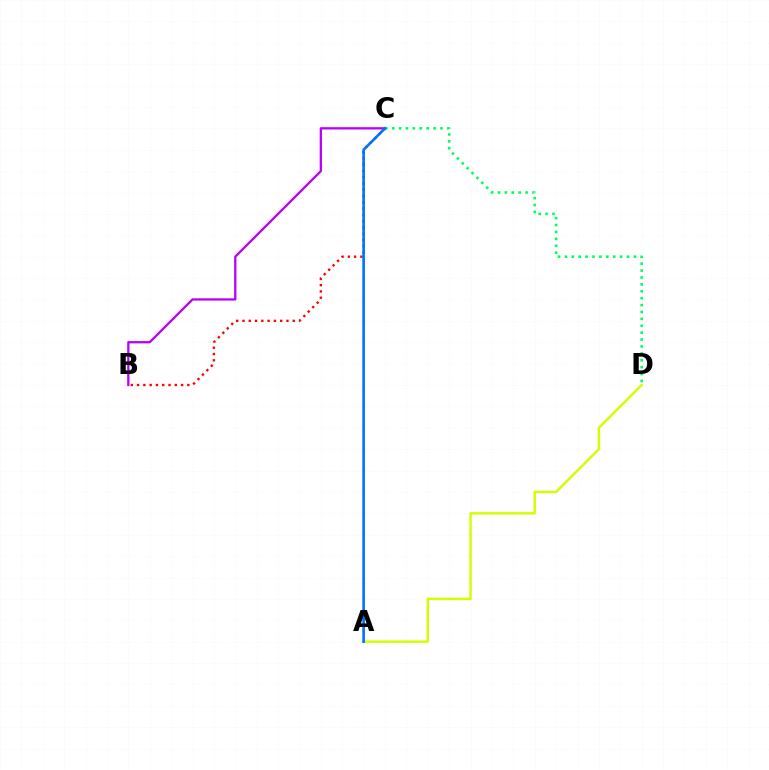{('B', 'C'): [{'color': '#b900ff', 'line_style': 'solid', 'thickness': 1.65}, {'color': '#ff0000', 'line_style': 'dotted', 'thickness': 1.71}], ('C', 'D'): [{'color': '#00ff5c', 'line_style': 'dotted', 'thickness': 1.87}], ('A', 'D'): [{'color': '#d1ff00', 'line_style': 'solid', 'thickness': 1.76}], ('A', 'C'): [{'color': '#0074ff', 'line_style': 'solid', 'thickness': 1.9}]}